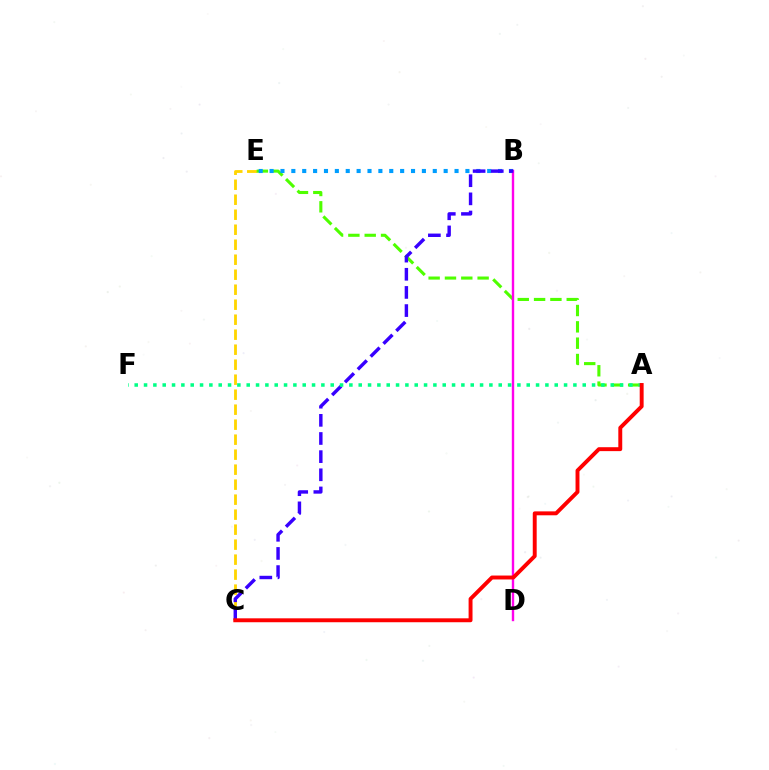{('C', 'E'): [{'color': '#ffd500', 'line_style': 'dashed', 'thickness': 2.04}], ('A', 'E'): [{'color': '#4fff00', 'line_style': 'dashed', 'thickness': 2.22}], ('B', 'E'): [{'color': '#009eff', 'line_style': 'dotted', 'thickness': 2.96}], ('B', 'D'): [{'color': '#ff00ed', 'line_style': 'solid', 'thickness': 1.72}], ('B', 'C'): [{'color': '#3700ff', 'line_style': 'dashed', 'thickness': 2.47}], ('A', 'F'): [{'color': '#00ff86', 'line_style': 'dotted', 'thickness': 2.54}], ('A', 'C'): [{'color': '#ff0000', 'line_style': 'solid', 'thickness': 2.82}]}